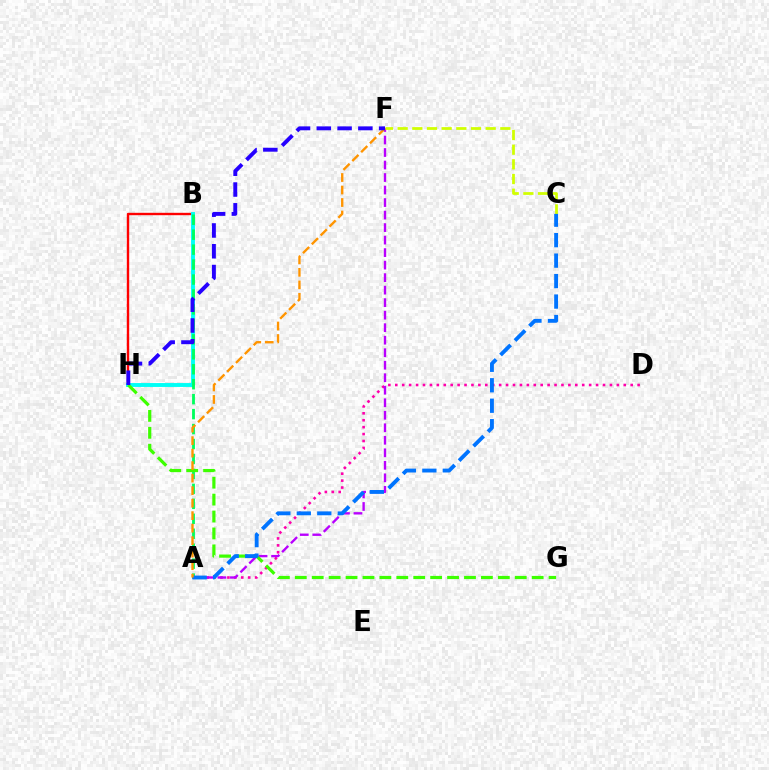{('A', 'D'): [{'color': '#ff00ac', 'line_style': 'dotted', 'thickness': 1.88}], ('B', 'H'): [{'color': '#ff0000', 'line_style': 'solid', 'thickness': 1.72}, {'color': '#00fff6', 'line_style': 'solid', 'thickness': 2.8}], ('A', 'F'): [{'color': '#b900ff', 'line_style': 'dashed', 'thickness': 1.7}, {'color': '#ff9400', 'line_style': 'dashed', 'thickness': 1.7}], ('A', 'B'): [{'color': '#00ff5c', 'line_style': 'dashed', 'thickness': 2.03}], ('C', 'F'): [{'color': '#d1ff00', 'line_style': 'dashed', 'thickness': 1.99}], ('G', 'H'): [{'color': '#3dff00', 'line_style': 'dashed', 'thickness': 2.3}], ('A', 'C'): [{'color': '#0074ff', 'line_style': 'dashed', 'thickness': 2.78}], ('F', 'H'): [{'color': '#2500ff', 'line_style': 'dashed', 'thickness': 2.82}]}